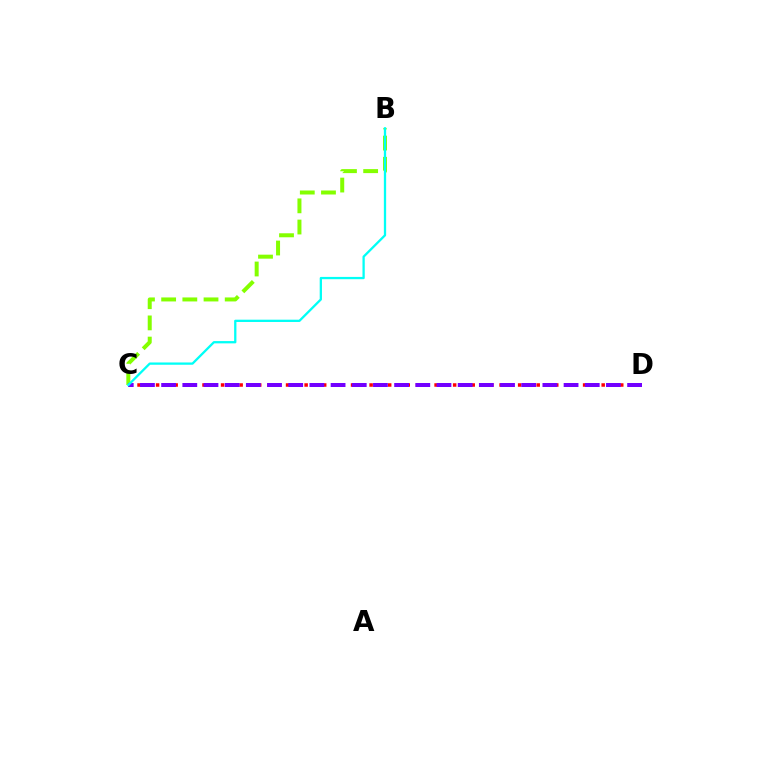{('B', 'C'): [{'color': '#84ff00', 'line_style': 'dashed', 'thickness': 2.88}, {'color': '#00fff6', 'line_style': 'solid', 'thickness': 1.65}], ('C', 'D'): [{'color': '#ff0000', 'line_style': 'dotted', 'thickness': 2.52}, {'color': '#7200ff', 'line_style': 'dashed', 'thickness': 2.88}]}